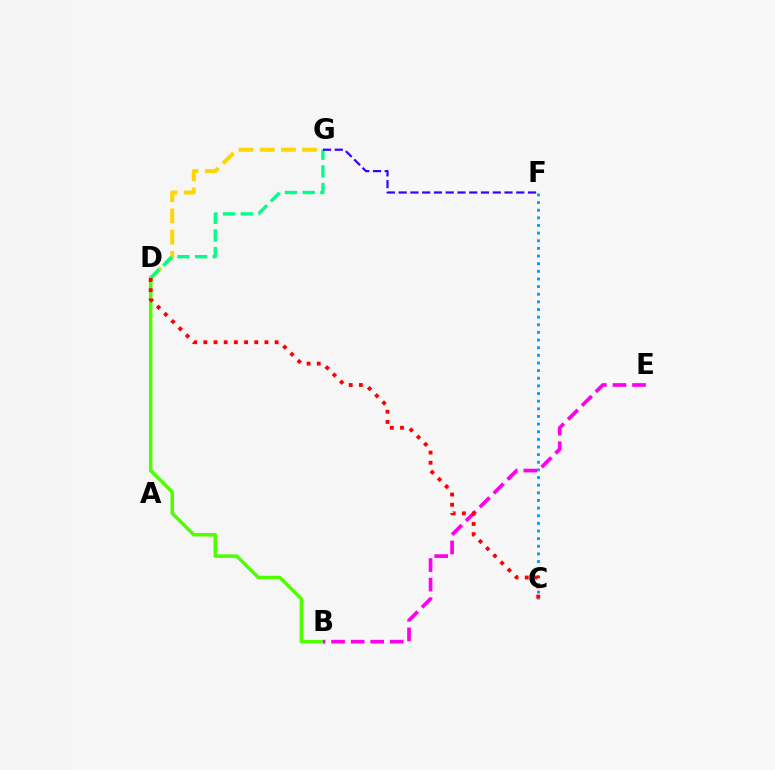{('B', 'D'): [{'color': '#4fff00', 'line_style': 'solid', 'thickness': 2.54}], ('D', 'G'): [{'color': '#ffd500', 'line_style': 'dashed', 'thickness': 2.88}, {'color': '#00ff86', 'line_style': 'dashed', 'thickness': 2.4}], ('B', 'E'): [{'color': '#ff00ed', 'line_style': 'dashed', 'thickness': 2.66}], ('C', 'F'): [{'color': '#009eff', 'line_style': 'dotted', 'thickness': 2.08}], ('C', 'D'): [{'color': '#ff0000', 'line_style': 'dotted', 'thickness': 2.77}], ('F', 'G'): [{'color': '#3700ff', 'line_style': 'dashed', 'thickness': 1.6}]}